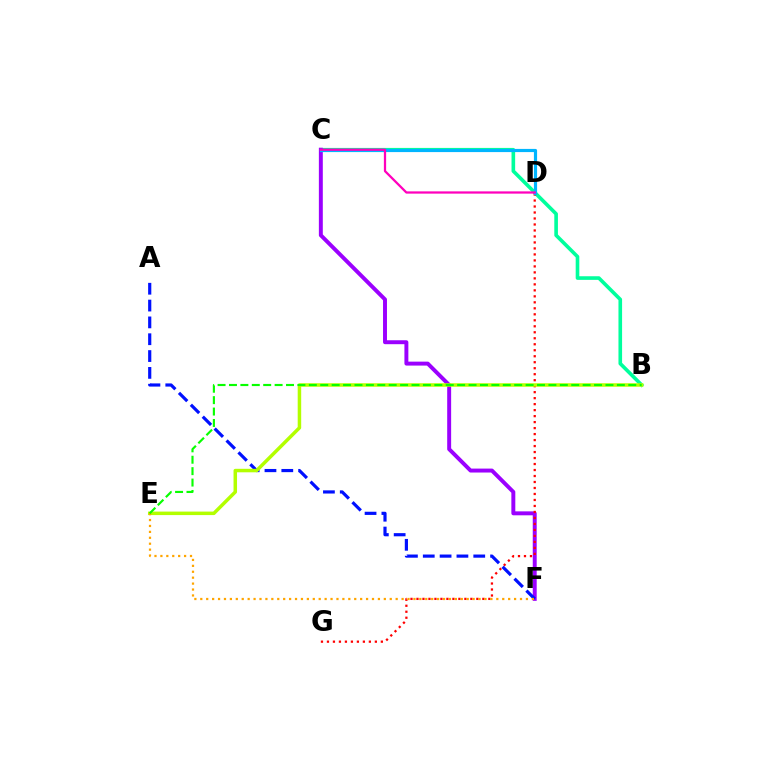{('B', 'C'): [{'color': '#00ff9d', 'line_style': 'solid', 'thickness': 2.61}], ('C', 'F'): [{'color': '#9b00ff', 'line_style': 'solid', 'thickness': 2.84}], ('D', 'G'): [{'color': '#ff0000', 'line_style': 'dotted', 'thickness': 1.63}], ('A', 'F'): [{'color': '#0010ff', 'line_style': 'dashed', 'thickness': 2.29}], ('C', 'D'): [{'color': '#00b5ff', 'line_style': 'solid', 'thickness': 2.29}, {'color': '#ff00bd', 'line_style': 'solid', 'thickness': 1.62}], ('B', 'E'): [{'color': '#b3ff00', 'line_style': 'solid', 'thickness': 2.52}, {'color': '#08ff00', 'line_style': 'dashed', 'thickness': 1.55}], ('E', 'F'): [{'color': '#ffa500', 'line_style': 'dotted', 'thickness': 1.61}]}